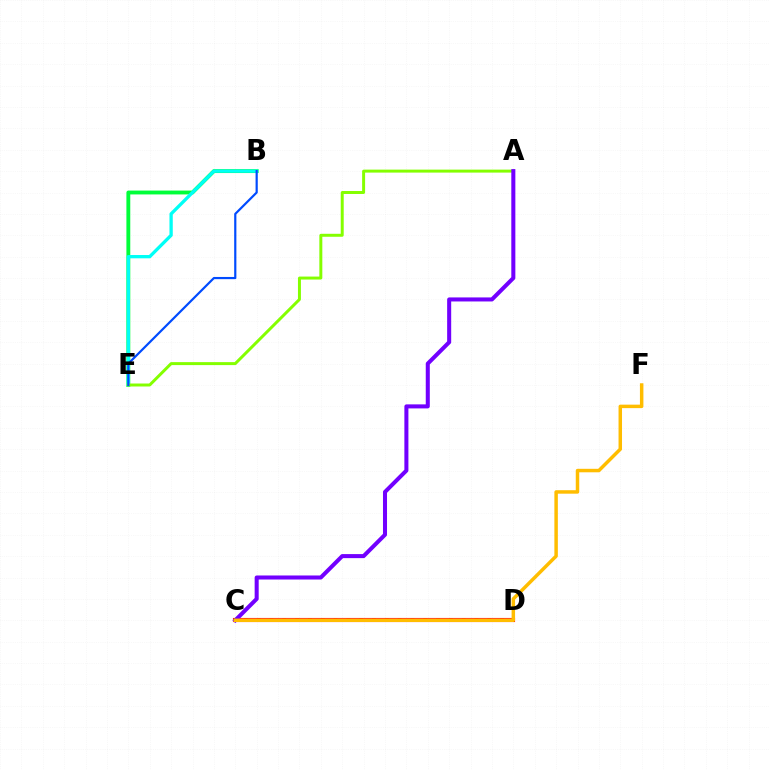{('C', 'D'): [{'color': '#ff0000', 'line_style': 'solid', 'thickness': 2.97}, {'color': '#ff00cf', 'line_style': 'dashed', 'thickness': 1.74}], ('B', 'E'): [{'color': '#00ff39', 'line_style': 'solid', 'thickness': 2.78}, {'color': '#00fff6', 'line_style': 'solid', 'thickness': 2.38}, {'color': '#004bff', 'line_style': 'solid', 'thickness': 1.58}], ('A', 'E'): [{'color': '#84ff00', 'line_style': 'solid', 'thickness': 2.14}], ('A', 'C'): [{'color': '#7200ff', 'line_style': 'solid', 'thickness': 2.91}], ('C', 'F'): [{'color': '#ffbd00', 'line_style': 'solid', 'thickness': 2.5}]}